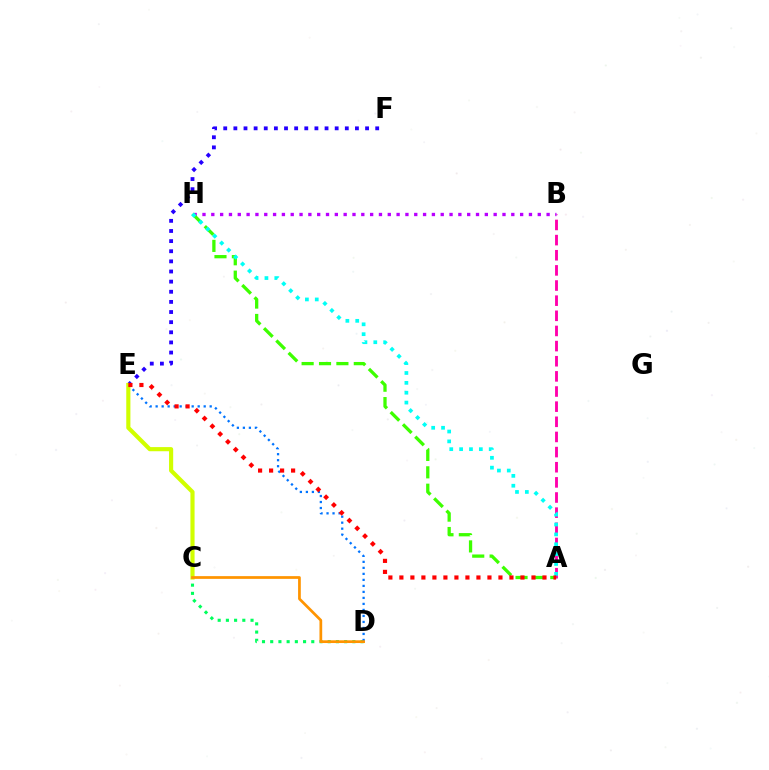{('A', 'B'): [{'color': '#ff00ac', 'line_style': 'dashed', 'thickness': 2.06}], ('E', 'F'): [{'color': '#2500ff', 'line_style': 'dotted', 'thickness': 2.75}], ('B', 'H'): [{'color': '#b900ff', 'line_style': 'dotted', 'thickness': 2.4}], ('C', 'D'): [{'color': '#00ff5c', 'line_style': 'dotted', 'thickness': 2.23}, {'color': '#ff9400', 'line_style': 'solid', 'thickness': 1.97}], ('D', 'E'): [{'color': '#0074ff', 'line_style': 'dotted', 'thickness': 1.63}], ('A', 'H'): [{'color': '#3dff00', 'line_style': 'dashed', 'thickness': 2.36}, {'color': '#00fff6', 'line_style': 'dotted', 'thickness': 2.68}], ('C', 'E'): [{'color': '#d1ff00', 'line_style': 'solid', 'thickness': 2.98}], ('A', 'E'): [{'color': '#ff0000', 'line_style': 'dotted', 'thickness': 2.99}]}